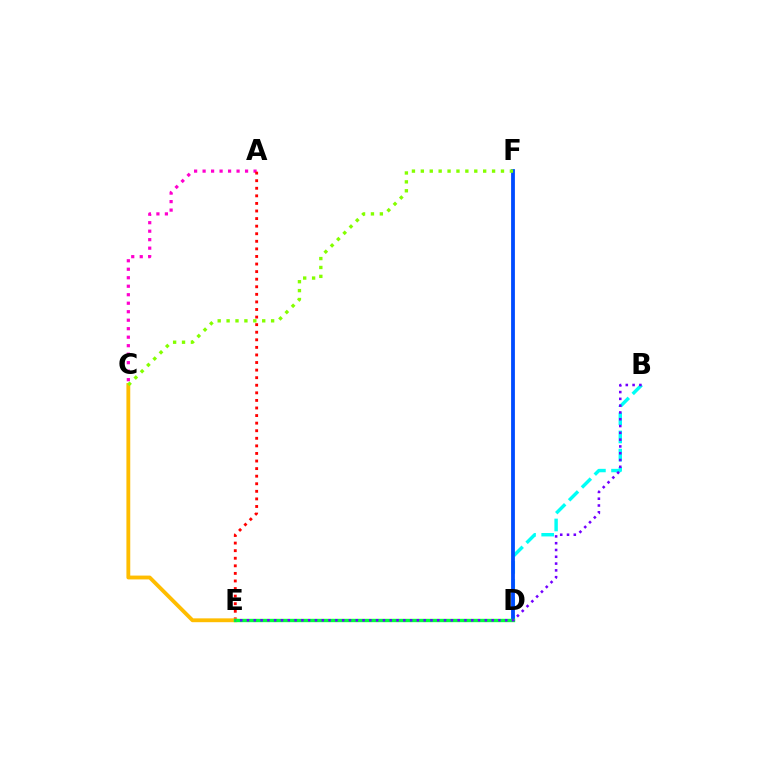{('A', 'C'): [{'color': '#ff00cf', 'line_style': 'dotted', 'thickness': 2.31}], ('A', 'E'): [{'color': '#ff0000', 'line_style': 'dotted', 'thickness': 2.06}], ('B', 'D'): [{'color': '#00fff6', 'line_style': 'dashed', 'thickness': 2.47}], ('D', 'F'): [{'color': '#004bff', 'line_style': 'solid', 'thickness': 2.74}], ('C', 'E'): [{'color': '#ffbd00', 'line_style': 'solid', 'thickness': 2.76}], ('D', 'E'): [{'color': '#00ff39', 'line_style': 'solid', 'thickness': 2.43}], ('B', 'E'): [{'color': '#7200ff', 'line_style': 'dotted', 'thickness': 1.85}], ('C', 'F'): [{'color': '#84ff00', 'line_style': 'dotted', 'thickness': 2.42}]}